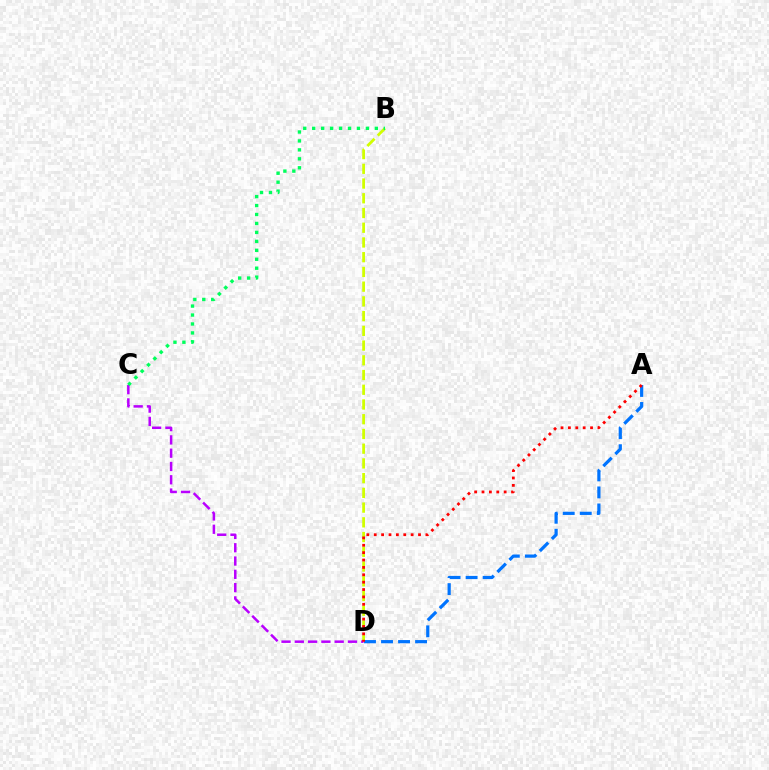{('B', 'D'): [{'color': '#d1ff00', 'line_style': 'dashed', 'thickness': 2.0}], ('A', 'D'): [{'color': '#0074ff', 'line_style': 'dashed', 'thickness': 2.31}, {'color': '#ff0000', 'line_style': 'dotted', 'thickness': 2.01}], ('C', 'D'): [{'color': '#b900ff', 'line_style': 'dashed', 'thickness': 1.81}], ('B', 'C'): [{'color': '#00ff5c', 'line_style': 'dotted', 'thickness': 2.43}]}